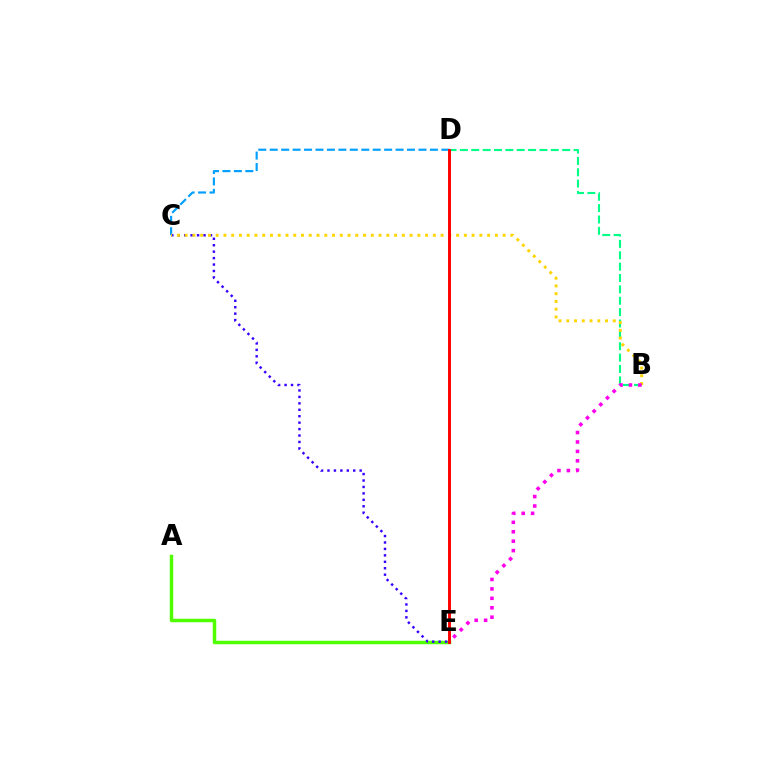{('A', 'E'): [{'color': '#4fff00', 'line_style': 'solid', 'thickness': 2.49}], ('B', 'D'): [{'color': '#00ff86', 'line_style': 'dashed', 'thickness': 1.54}], ('C', 'E'): [{'color': '#3700ff', 'line_style': 'dotted', 'thickness': 1.75}], ('C', 'D'): [{'color': '#009eff', 'line_style': 'dashed', 'thickness': 1.55}], ('B', 'C'): [{'color': '#ffd500', 'line_style': 'dotted', 'thickness': 2.11}], ('D', 'E'): [{'color': '#ff0000', 'line_style': 'solid', 'thickness': 2.11}], ('B', 'E'): [{'color': '#ff00ed', 'line_style': 'dotted', 'thickness': 2.56}]}